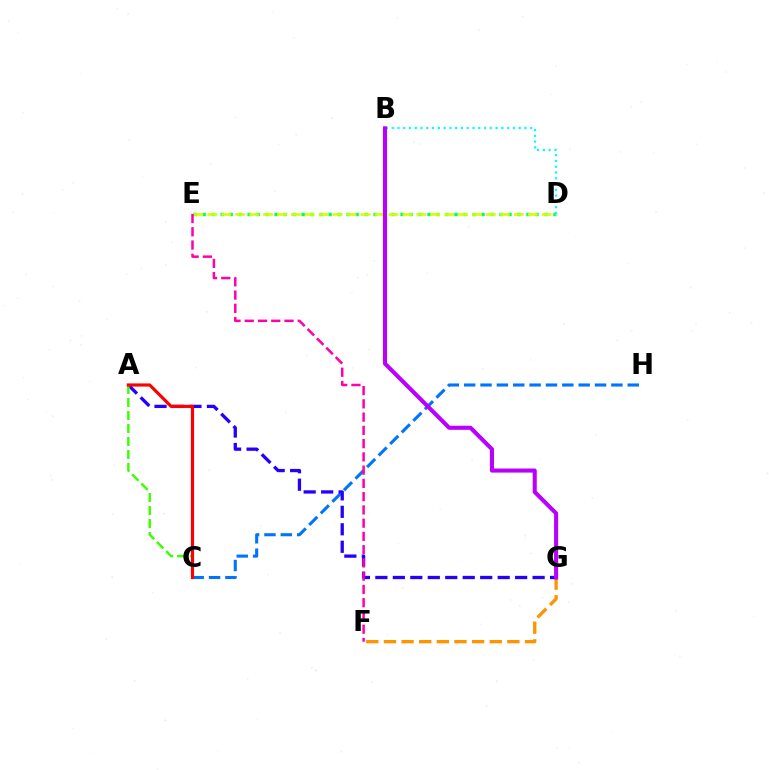{('C', 'H'): [{'color': '#0074ff', 'line_style': 'dashed', 'thickness': 2.22}], ('F', 'G'): [{'color': '#ff9400', 'line_style': 'dashed', 'thickness': 2.4}], ('A', 'G'): [{'color': '#2500ff', 'line_style': 'dashed', 'thickness': 2.37}], ('D', 'E'): [{'color': '#00ff5c', 'line_style': 'dotted', 'thickness': 2.44}, {'color': '#d1ff00', 'line_style': 'dashed', 'thickness': 1.89}], ('B', 'D'): [{'color': '#00fff6', 'line_style': 'dotted', 'thickness': 1.57}], ('A', 'C'): [{'color': '#3dff00', 'line_style': 'dashed', 'thickness': 1.76}, {'color': '#ff0000', 'line_style': 'solid', 'thickness': 2.29}], ('E', 'F'): [{'color': '#ff00ac', 'line_style': 'dashed', 'thickness': 1.8}], ('B', 'G'): [{'color': '#b900ff', 'line_style': 'solid', 'thickness': 2.94}]}